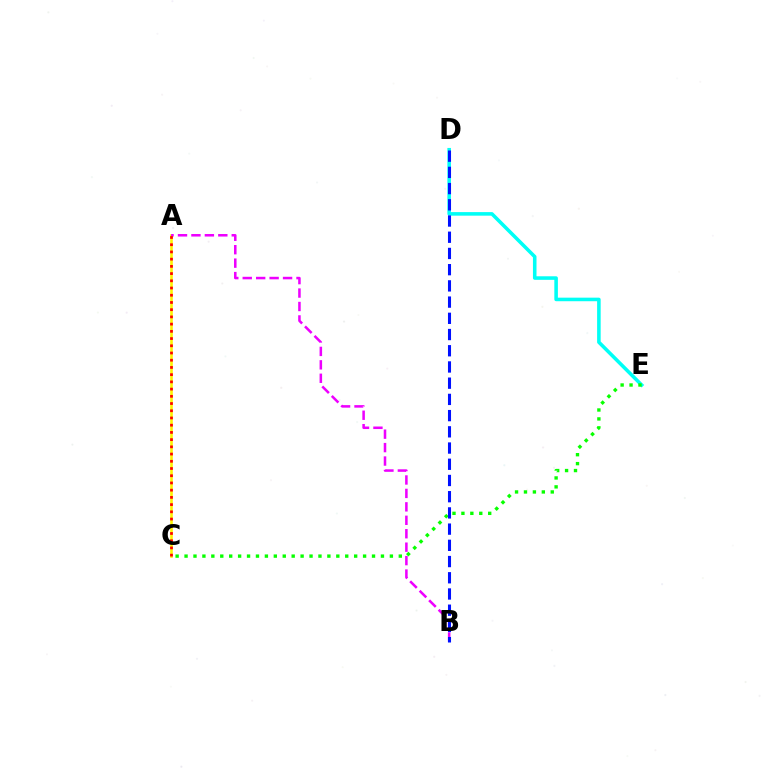{('A', 'C'): [{'color': '#fcf500', 'line_style': 'solid', 'thickness': 1.88}, {'color': '#ff0000', 'line_style': 'dotted', 'thickness': 1.96}], ('D', 'E'): [{'color': '#00fff6', 'line_style': 'solid', 'thickness': 2.56}], ('A', 'B'): [{'color': '#ee00ff', 'line_style': 'dashed', 'thickness': 1.83}], ('C', 'E'): [{'color': '#08ff00', 'line_style': 'dotted', 'thickness': 2.43}], ('B', 'D'): [{'color': '#0010ff', 'line_style': 'dashed', 'thickness': 2.2}]}